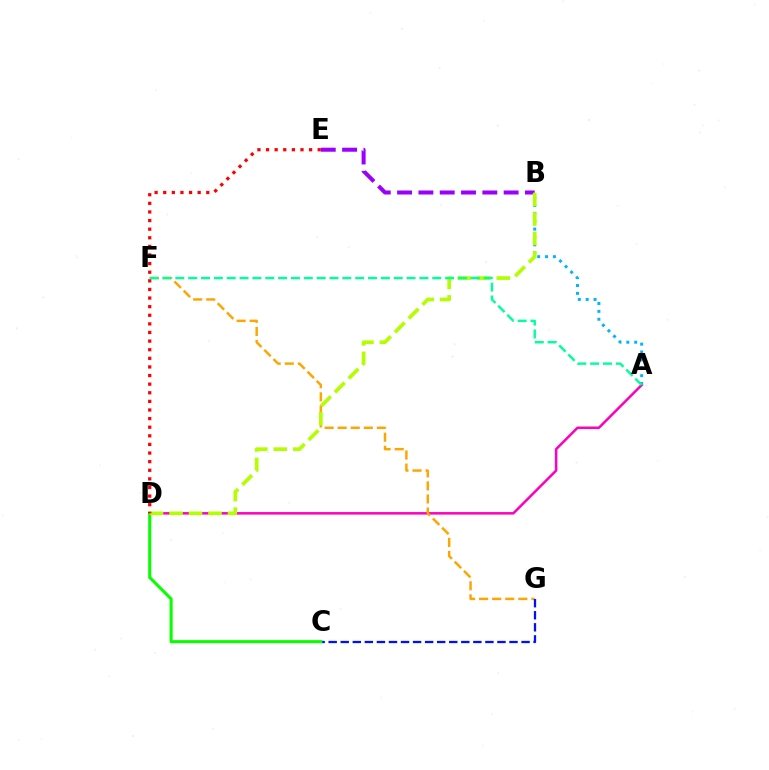{('A', 'D'): [{'color': '#ff00bd', 'line_style': 'solid', 'thickness': 1.82}], ('F', 'G'): [{'color': '#ffa500', 'line_style': 'dashed', 'thickness': 1.78}], ('C', 'G'): [{'color': '#0010ff', 'line_style': 'dashed', 'thickness': 1.64}], ('A', 'B'): [{'color': '#00b5ff', 'line_style': 'dotted', 'thickness': 2.14}], ('B', 'E'): [{'color': '#9b00ff', 'line_style': 'dashed', 'thickness': 2.9}], ('C', 'D'): [{'color': '#08ff00', 'line_style': 'solid', 'thickness': 2.21}], ('B', 'D'): [{'color': '#b3ff00', 'line_style': 'dashed', 'thickness': 2.65}], ('D', 'E'): [{'color': '#ff0000', 'line_style': 'dotted', 'thickness': 2.34}], ('A', 'F'): [{'color': '#00ff9d', 'line_style': 'dashed', 'thickness': 1.75}]}